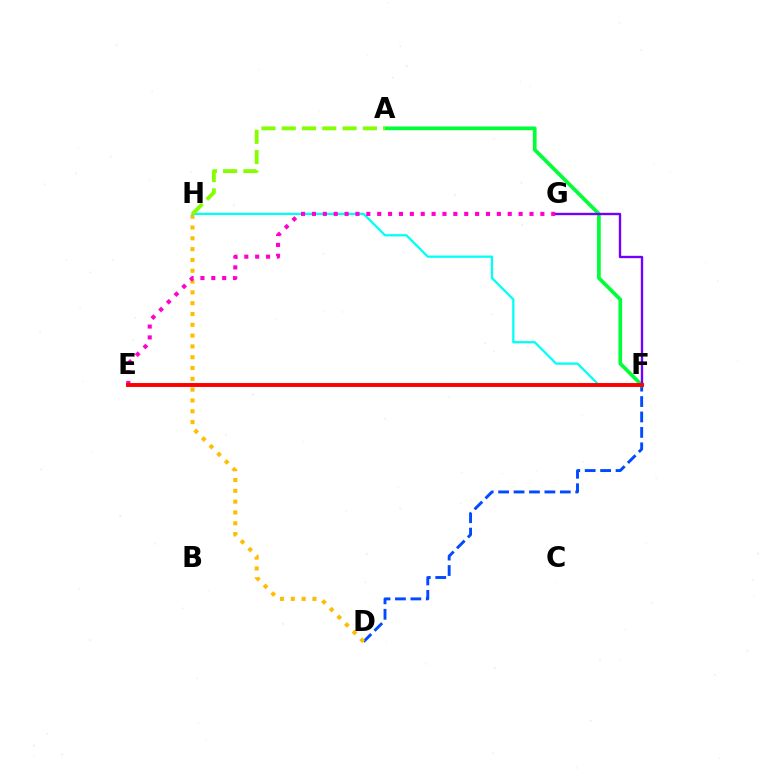{('D', 'F'): [{'color': '#004bff', 'line_style': 'dashed', 'thickness': 2.1}], ('A', 'F'): [{'color': '#00ff39', 'line_style': 'solid', 'thickness': 2.67}], ('D', 'H'): [{'color': '#ffbd00', 'line_style': 'dotted', 'thickness': 2.94}], ('F', 'G'): [{'color': '#7200ff', 'line_style': 'solid', 'thickness': 1.7}], ('F', 'H'): [{'color': '#00fff6', 'line_style': 'solid', 'thickness': 1.63}], ('A', 'H'): [{'color': '#84ff00', 'line_style': 'dashed', 'thickness': 2.75}], ('E', 'G'): [{'color': '#ff00cf', 'line_style': 'dotted', 'thickness': 2.96}], ('E', 'F'): [{'color': '#ff0000', 'line_style': 'solid', 'thickness': 2.82}]}